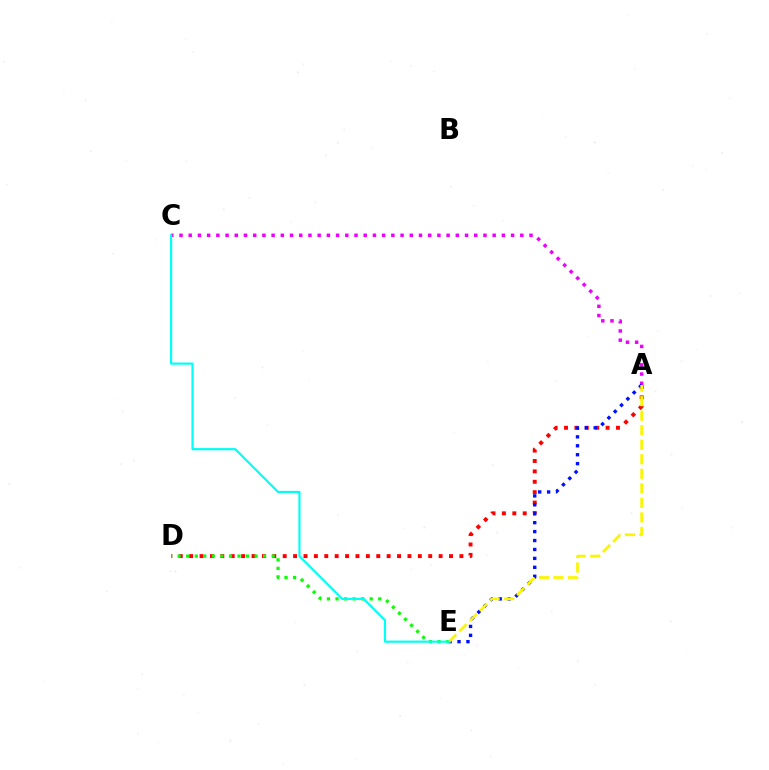{('A', 'C'): [{'color': '#ee00ff', 'line_style': 'dotted', 'thickness': 2.5}], ('A', 'D'): [{'color': '#ff0000', 'line_style': 'dotted', 'thickness': 2.82}], ('A', 'E'): [{'color': '#0010ff', 'line_style': 'dotted', 'thickness': 2.43}, {'color': '#fcf500', 'line_style': 'dashed', 'thickness': 1.97}], ('D', 'E'): [{'color': '#08ff00', 'line_style': 'dotted', 'thickness': 2.32}], ('C', 'E'): [{'color': '#00fff6', 'line_style': 'solid', 'thickness': 1.57}]}